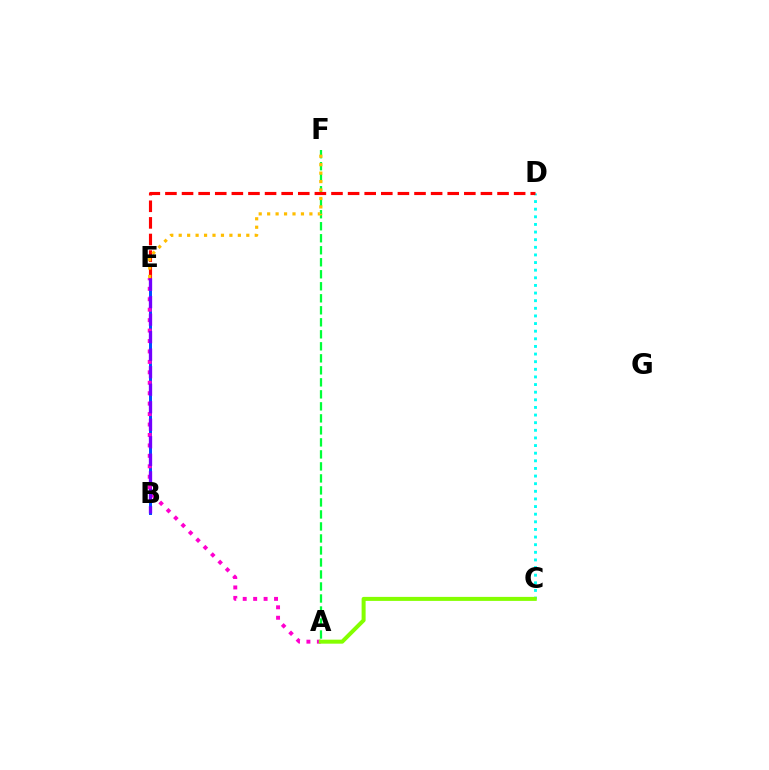{('C', 'D'): [{'color': '#00fff6', 'line_style': 'dotted', 'thickness': 2.07}], ('B', 'E'): [{'color': '#004bff', 'line_style': 'solid', 'thickness': 2.14}, {'color': '#7200ff', 'line_style': 'dashed', 'thickness': 2.38}], ('A', 'E'): [{'color': '#ff00cf', 'line_style': 'dotted', 'thickness': 2.84}], ('A', 'F'): [{'color': '#00ff39', 'line_style': 'dashed', 'thickness': 1.63}], ('A', 'C'): [{'color': '#84ff00', 'line_style': 'solid', 'thickness': 2.89}], ('D', 'E'): [{'color': '#ff0000', 'line_style': 'dashed', 'thickness': 2.26}], ('E', 'F'): [{'color': '#ffbd00', 'line_style': 'dotted', 'thickness': 2.3}]}